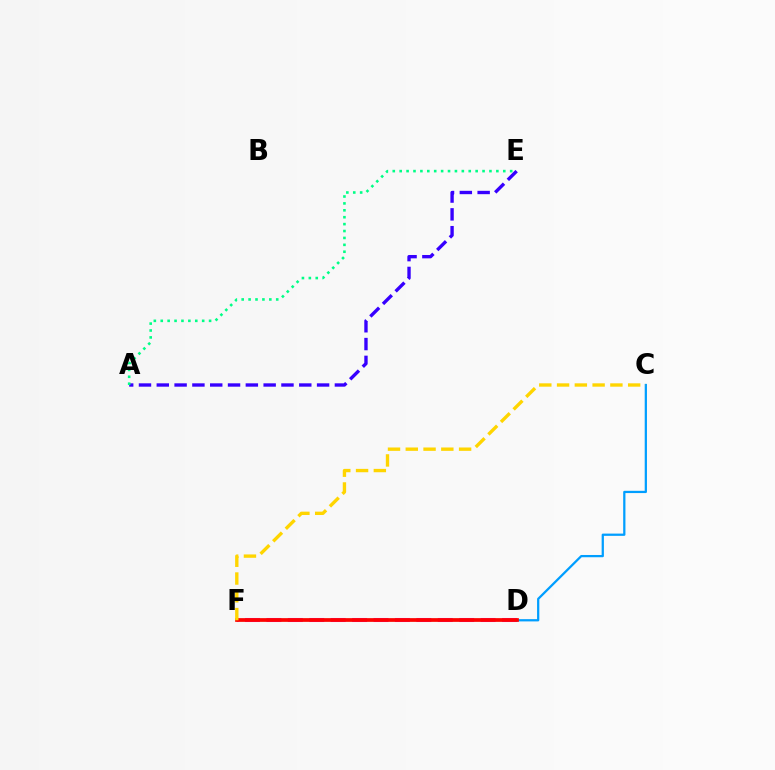{('D', 'F'): [{'color': '#ff00ed', 'line_style': 'dashed', 'thickness': 2.91}, {'color': '#4fff00', 'line_style': 'solid', 'thickness': 1.63}, {'color': '#ff0000', 'line_style': 'solid', 'thickness': 2.66}], ('A', 'E'): [{'color': '#3700ff', 'line_style': 'dashed', 'thickness': 2.42}, {'color': '#00ff86', 'line_style': 'dotted', 'thickness': 1.88}], ('C', 'D'): [{'color': '#009eff', 'line_style': 'solid', 'thickness': 1.62}], ('C', 'F'): [{'color': '#ffd500', 'line_style': 'dashed', 'thickness': 2.41}]}